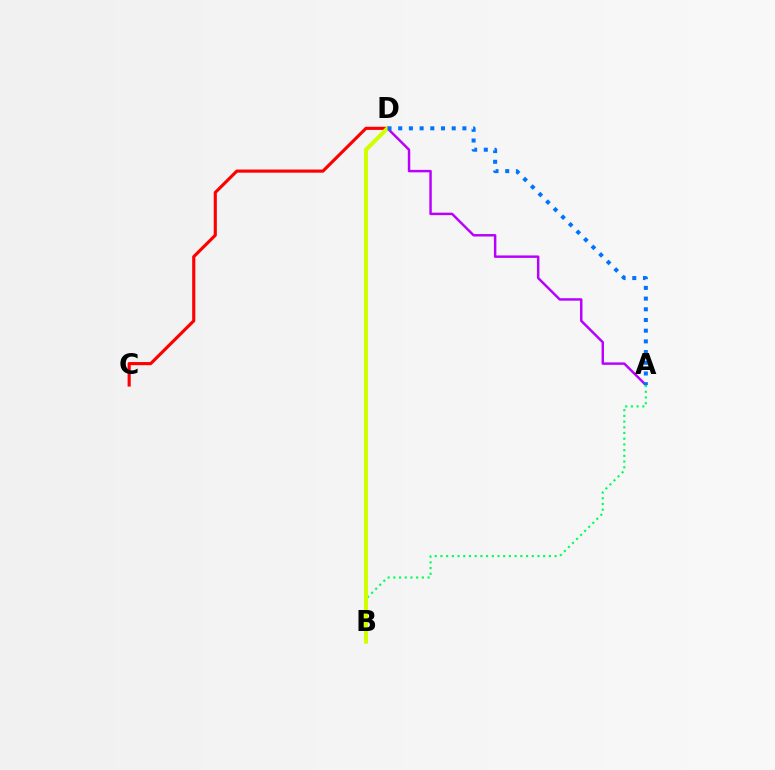{('A', 'D'): [{'color': '#b900ff', 'line_style': 'solid', 'thickness': 1.77}, {'color': '#0074ff', 'line_style': 'dotted', 'thickness': 2.91}], ('C', 'D'): [{'color': '#ff0000', 'line_style': 'solid', 'thickness': 2.26}], ('A', 'B'): [{'color': '#00ff5c', 'line_style': 'dotted', 'thickness': 1.55}], ('B', 'D'): [{'color': '#d1ff00', 'line_style': 'solid', 'thickness': 2.92}]}